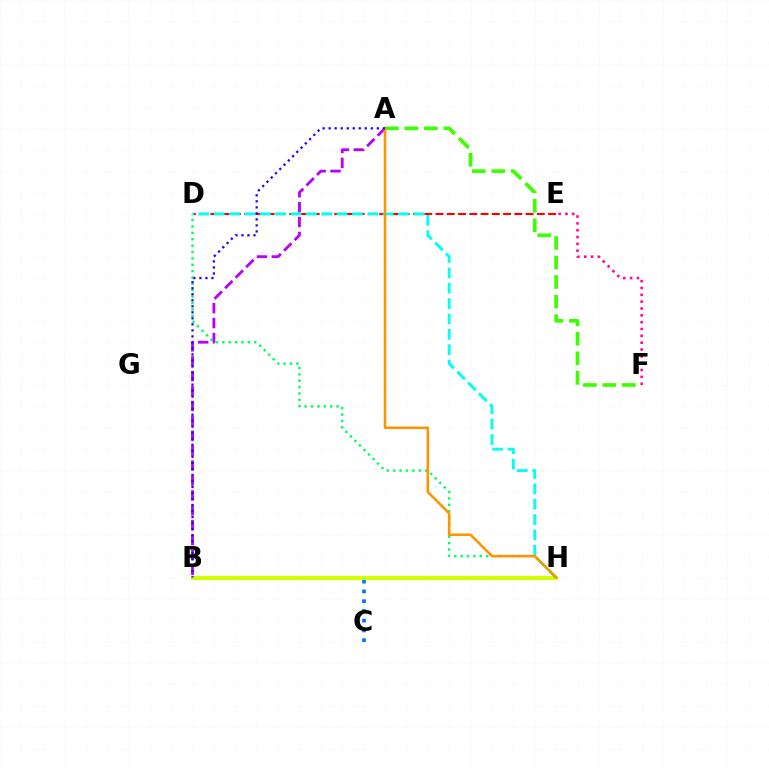{('A', 'B'): [{'color': '#b900ff', 'line_style': 'dashed', 'thickness': 2.02}, {'color': '#2500ff', 'line_style': 'dotted', 'thickness': 1.64}], ('D', 'E'): [{'color': '#ff0000', 'line_style': 'dashed', 'thickness': 1.53}], ('E', 'F'): [{'color': '#ff00ac', 'line_style': 'dotted', 'thickness': 1.86}], ('D', 'H'): [{'color': '#00ff5c', 'line_style': 'dotted', 'thickness': 1.73}, {'color': '#00fff6', 'line_style': 'dashed', 'thickness': 2.09}], ('B', 'C'): [{'color': '#0074ff', 'line_style': 'dotted', 'thickness': 2.65}], ('B', 'H'): [{'color': '#d1ff00', 'line_style': 'solid', 'thickness': 2.99}], ('A', 'F'): [{'color': '#3dff00', 'line_style': 'dashed', 'thickness': 2.65}], ('A', 'H'): [{'color': '#ff9400', 'line_style': 'solid', 'thickness': 1.85}]}